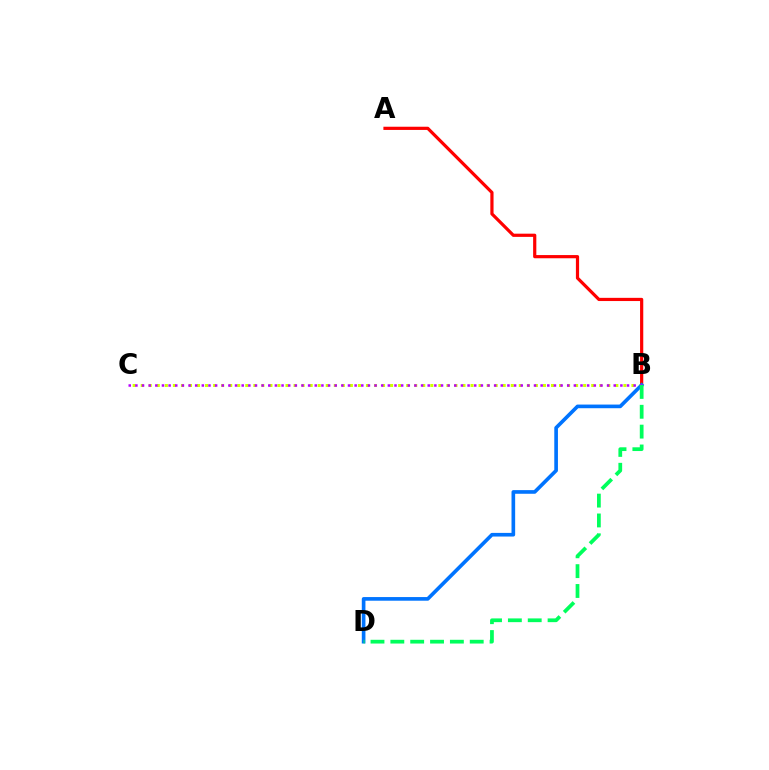{('B', 'C'): [{'color': '#d1ff00', 'line_style': 'dotted', 'thickness': 2.19}, {'color': '#b900ff', 'line_style': 'dotted', 'thickness': 1.81}], ('A', 'B'): [{'color': '#ff0000', 'line_style': 'solid', 'thickness': 2.3}], ('B', 'D'): [{'color': '#0074ff', 'line_style': 'solid', 'thickness': 2.63}, {'color': '#00ff5c', 'line_style': 'dashed', 'thickness': 2.7}]}